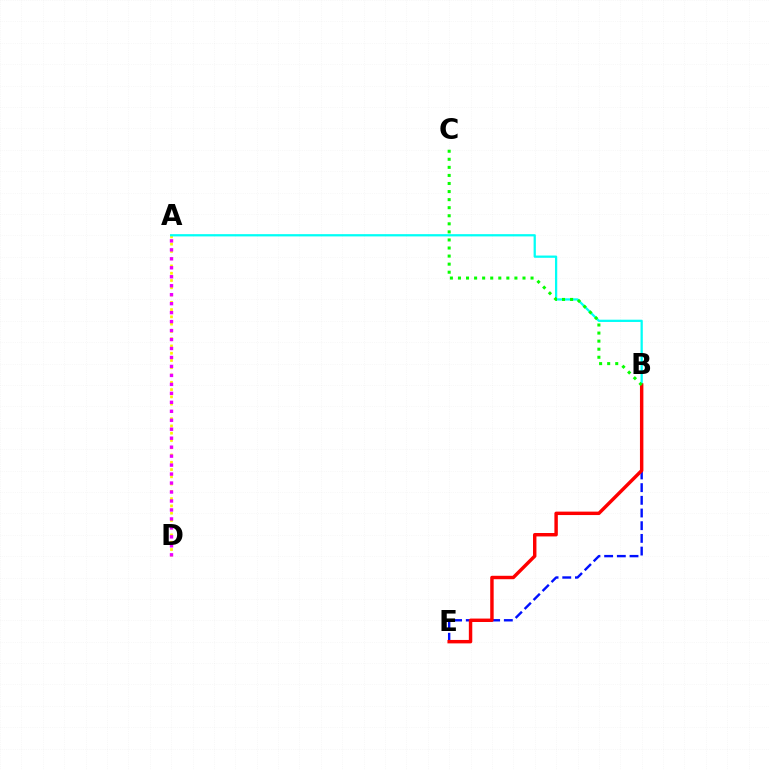{('A', 'D'): [{'color': '#fcf500', 'line_style': 'dotted', 'thickness': 1.98}, {'color': '#ee00ff', 'line_style': 'dotted', 'thickness': 2.44}], ('B', 'E'): [{'color': '#0010ff', 'line_style': 'dashed', 'thickness': 1.72}, {'color': '#ff0000', 'line_style': 'solid', 'thickness': 2.47}], ('A', 'B'): [{'color': '#00fff6', 'line_style': 'solid', 'thickness': 1.63}], ('B', 'C'): [{'color': '#08ff00', 'line_style': 'dotted', 'thickness': 2.19}]}